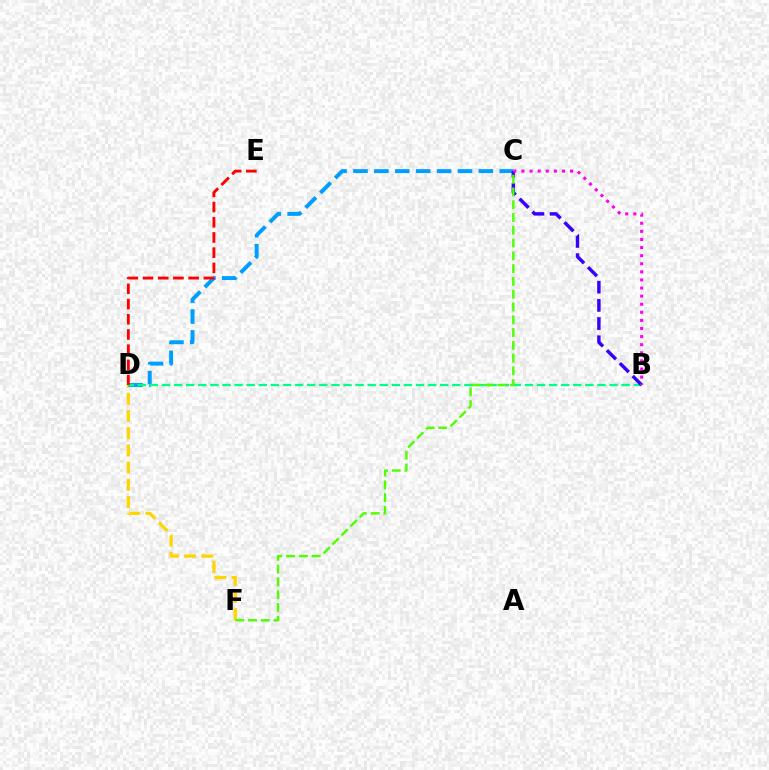{('D', 'F'): [{'color': '#ffd500', 'line_style': 'dashed', 'thickness': 2.34}], ('C', 'D'): [{'color': '#009eff', 'line_style': 'dashed', 'thickness': 2.84}], ('B', 'D'): [{'color': '#00ff86', 'line_style': 'dashed', 'thickness': 1.64}], ('B', 'C'): [{'color': '#3700ff', 'line_style': 'dashed', 'thickness': 2.47}, {'color': '#ff00ed', 'line_style': 'dotted', 'thickness': 2.2}], ('D', 'E'): [{'color': '#ff0000', 'line_style': 'dashed', 'thickness': 2.07}], ('C', 'F'): [{'color': '#4fff00', 'line_style': 'dashed', 'thickness': 1.74}]}